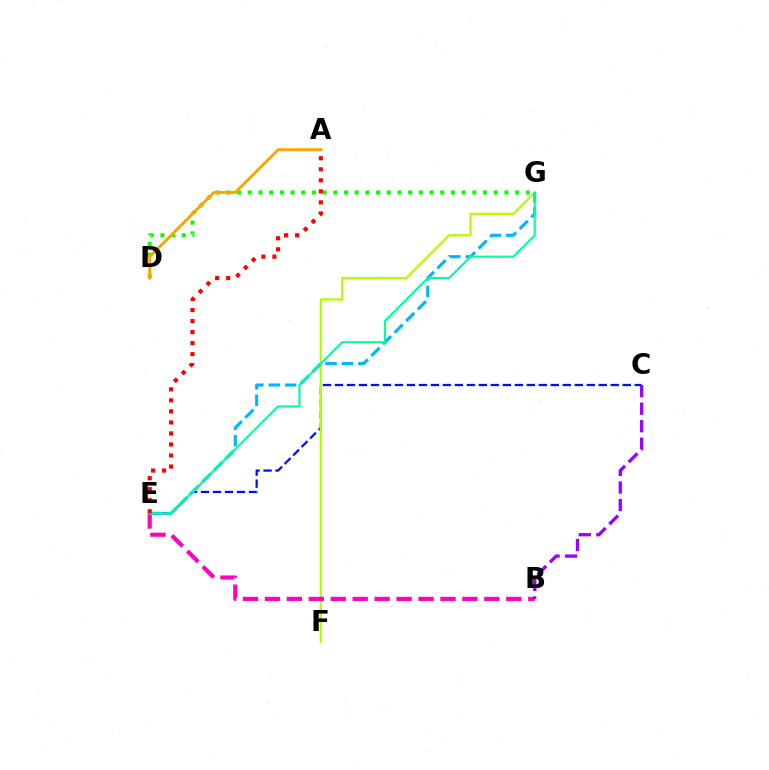{('D', 'G'): [{'color': '#08ff00', 'line_style': 'dotted', 'thickness': 2.9}], ('C', 'E'): [{'color': '#0010ff', 'line_style': 'dashed', 'thickness': 1.63}], ('F', 'G'): [{'color': '#b3ff00', 'line_style': 'solid', 'thickness': 1.66}], ('B', 'E'): [{'color': '#ff00bd', 'line_style': 'dashed', 'thickness': 2.98}], ('E', 'G'): [{'color': '#00b5ff', 'line_style': 'dashed', 'thickness': 2.23}, {'color': '#00ff9d', 'line_style': 'solid', 'thickness': 1.53}], ('A', 'D'): [{'color': '#ffa500', 'line_style': 'solid', 'thickness': 2.14}], ('B', 'C'): [{'color': '#9b00ff', 'line_style': 'dashed', 'thickness': 2.38}], ('A', 'E'): [{'color': '#ff0000', 'line_style': 'dotted', 'thickness': 2.99}]}